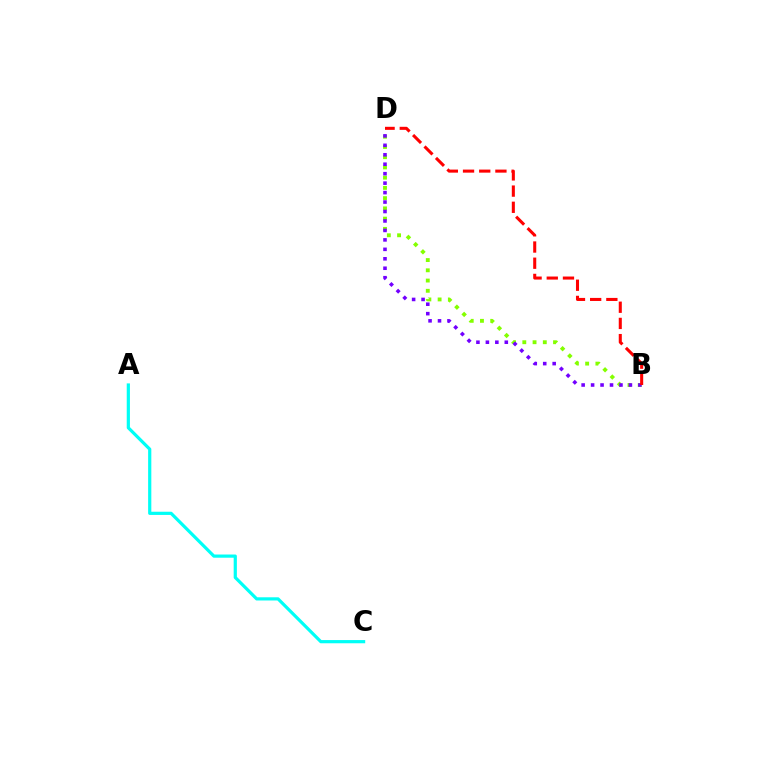{('B', 'D'): [{'color': '#84ff00', 'line_style': 'dotted', 'thickness': 2.78}, {'color': '#7200ff', 'line_style': 'dotted', 'thickness': 2.57}, {'color': '#ff0000', 'line_style': 'dashed', 'thickness': 2.2}], ('A', 'C'): [{'color': '#00fff6', 'line_style': 'solid', 'thickness': 2.3}]}